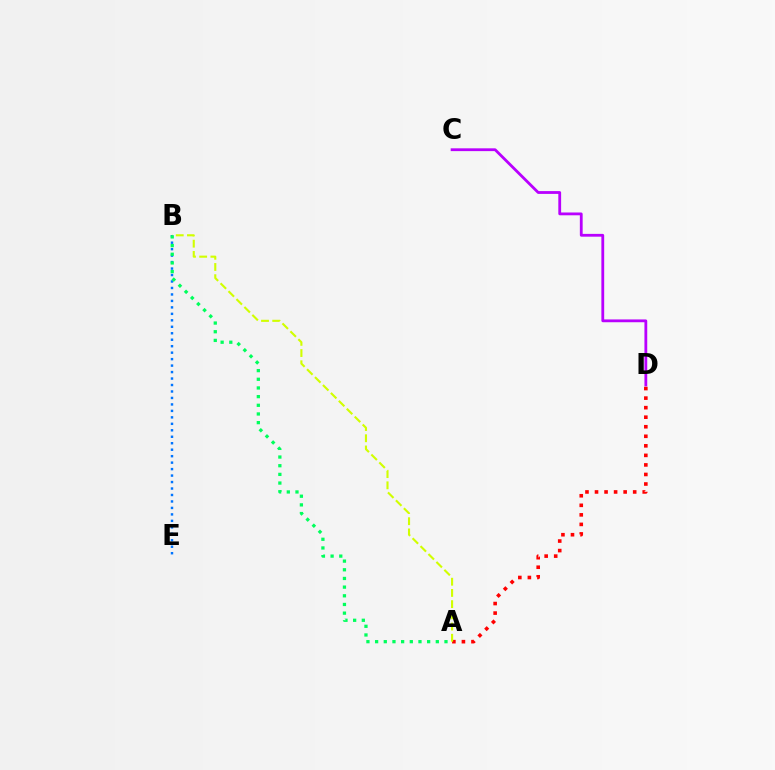{('B', 'E'): [{'color': '#0074ff', 'line_style': 'dotted', 'thickness': 1.76}], ('C', 'D'): [{'color': '#b900ff', 'line_style': 'solid', 'thickness': 2.02}], ('A', 'B'): [{'color': '#00ff5c', 'line_style': 'dotted', 'thickness': 2.36}, {'color': '#d1ff00', 'line_style': 'dashed', 'thickness': 1.52}], ('A', 'D'): [{'color': '#ff0000', 'line_style': 'dotted', 'thickness': 2.59}]}